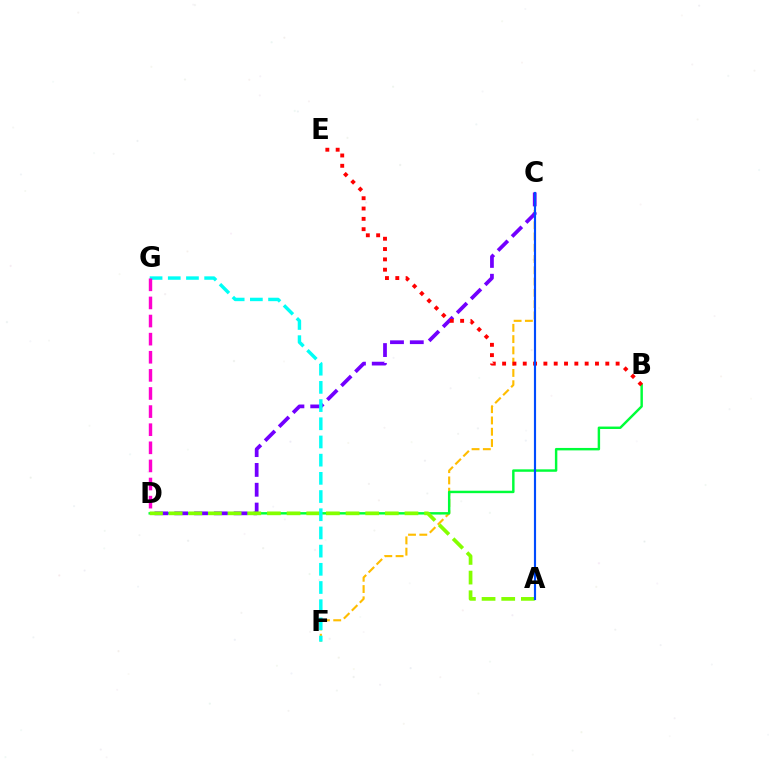{('C', 'F'): [{'color': '#ffbd00', 'line_style': 'dashed', 'thickness': 1.53}], ('B', 'D'): [{'color': '#00ff39', 'line_style': 'solid', 'thickness': 1.76}], ('C', 'D'): [{'color': '#7200ff', 'line_style': 'dashed', 'thickness': 2.69}], ('A', 'D'): [{'color': '#84ff00', 'line_style': 'dashed', 'thickness': 2.67}], ('F', 'G'): [{'color': '#00fff6', 'line_style': 'dashed', 'thickness': 2.47}], ('D', 'G'): [{'color': '#ff00cf', 'line_style': 'dashed', 'thickness': 2.46}], ('B', 'E'): [{'color': '#ff0000', 'line_style': 'dotted', 'thickness': 2.8}], ('A', 'C'): [{'color': '#004bff', 'line_style': 'solid', 'thickness': 1.55}]}